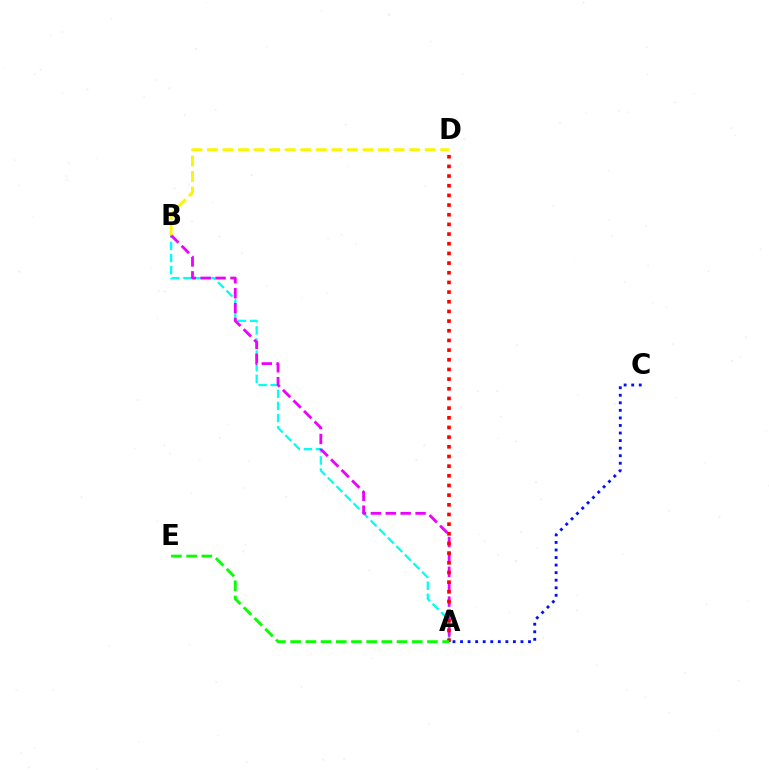{('A', 'B'): [{'color': '#00fff6', 'line_style': 'dashed', 'thickness': 1.65}, {'color': '#ee00ff', 'line_style': 'dashed', 'thickness': 2.02}], ('A', 'D'): [{'color': '#ff0000', 'line_style': 'dotted', 'thickness': 2.63}], ('A', 'E'): [{'color': '#08ff00', 'line_style': 'dashed', 'thickness': 2.06}], ('A', 'C'): [{'color': '#0010ff', 'line_style': 'dotted', 'thickness': 2.05}], ('B', 'D'): [{'color': '#fcf500', 'line_style': 'dashed', 'thickness': 2.11}]}